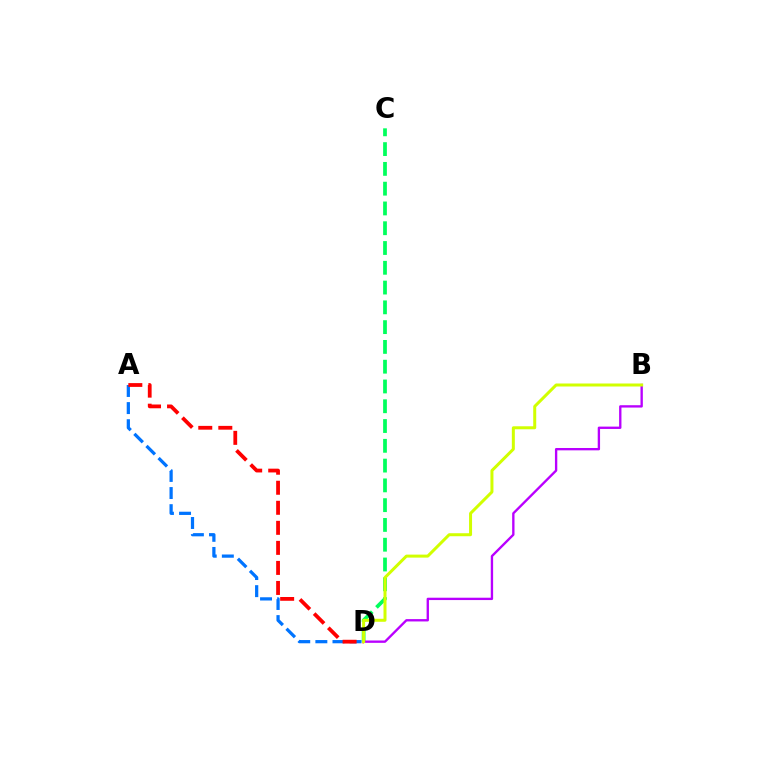{('C', 'D'): [{'color': '#00ff5c', 'line_style': 'dashed', 'thickness': 2.69}], ('A', 'D'): [{'color': '#0074ff', 'line_style': 'dashed', 'thickness': 2.32}, {'color': '#ff0000', 'line_style': 'dashed', 'thickness': 2.72}], ('B', 'D'): [{'color': '#b900ff', 'line_style': 'solid', 'thickness': 1.69}, {'color': '#d1ff00', 'line_style': 'solid', 'thickness': 2.16}]}